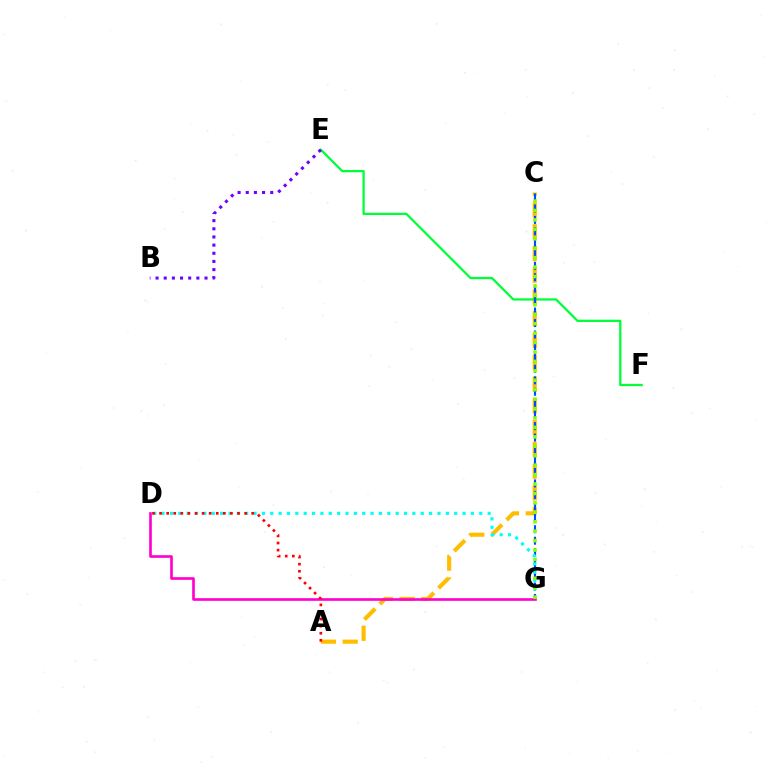{('A', 'C'): [{'color': '#ffbd00', 'line_style': 'dashed', 'thickness': 2.96}], ('E', 'F'): [{'color': '#00ff39', 'line_style': 'solid', 'thickness': 1.63}], ('C', 'G'): [{'color': '#004bff', 'line_style': 'dashed', 'thickness': 1.56}, {'color': '#84ff00', 'line_style': 'dotted', 'thickness': 2.56}], ('B', 'E'): [{'color': '#7200ff', 'line_style': 'dotted', 'thickness': 2.22}], ('D', 'G'): [{'color': '#ff00cf', 'line_style': 'solid', 'thickness': 1.9}, {'color': '#00fff6', 'line_style': 'dotted', 'thickness': 2.27}], ('A', 'D'): [{'color': '#ff0000', 'line_style': 'dotted', 'thickness': 1.93}]}